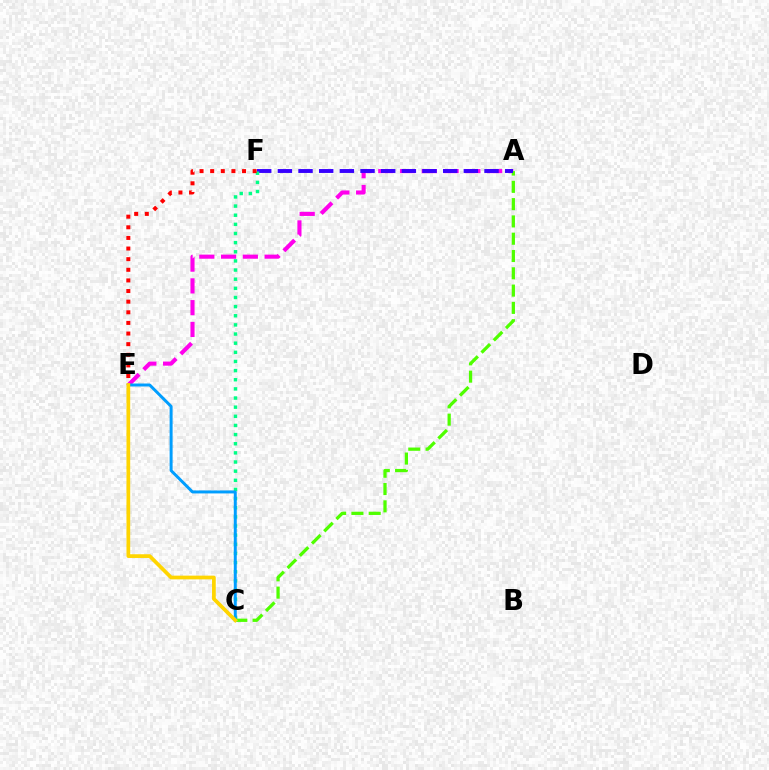{('A', 'E'): [{'color': '#ff00ed', 'line_style': 'dashed', 'thickness': 2.96}], ('A', 'C'): [{'color': '#4fff00', 'line_style': 'dashed', 'thickness': 2.35}], ('A', 'F'): [{'color': '#3700ff', 'line_style': 'dashed', 'thickness': 2.81}], ('C', 'F'): [{'color': '#00ff86', 'line_style': 'dotted', 'thickness': 2.48}], ('E', 'F'): [{'color': '#ff0000', 'line_style': 'dotted', 'thickness': 2.89}], ('C', 'E'): [{'color': '#009eff', 'line_style': 'solid', 'thickness': 2.14}, {'color': '#ffd500', 'line_style': 'solid', 'thickness': 2.68}]}